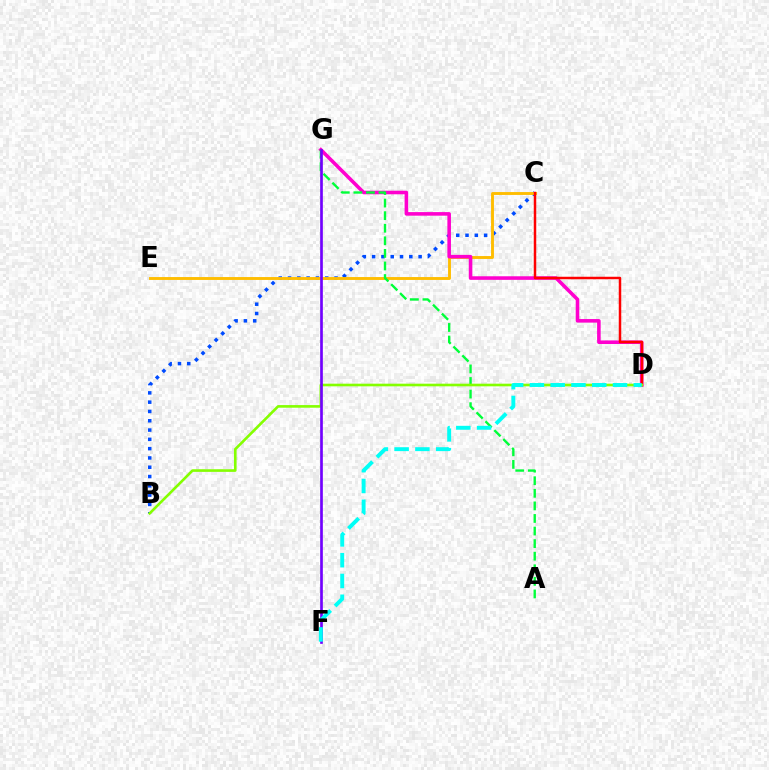{('B', 'C'): [{'color': '#004bff', 'line_style': 'dotted', 'thickness': 2.53}], ('C', 'E'): [{'color': '#ffbd00', 'line_style': 'solid', 'thickness': 2.08}], ('D', 'G'): [{'color': '#ff00cf', 'line_style': 'solid', 'thickness': 2.57}], ('A', 'G'): [{'color': '#00ff39', 'line_style': 'dashed', 'thickness': 1.71}], ('C', 'D'): [{'color': '#ff0000', 'line_style': 'solid', 'thickness': 1.79}], ('B', 'D'): [{'color': '#84ff00', 'line_style': 'solid', 'thickness': 1.89}], ('F', 'G'): [{'color': '#7200ff', 'line_style': 'solid', 'thickness': 1.93}], ('D', 'F'): [{'color': '#00fff6', 'line_style': 'dashed', 'thickness': 2.82}]}